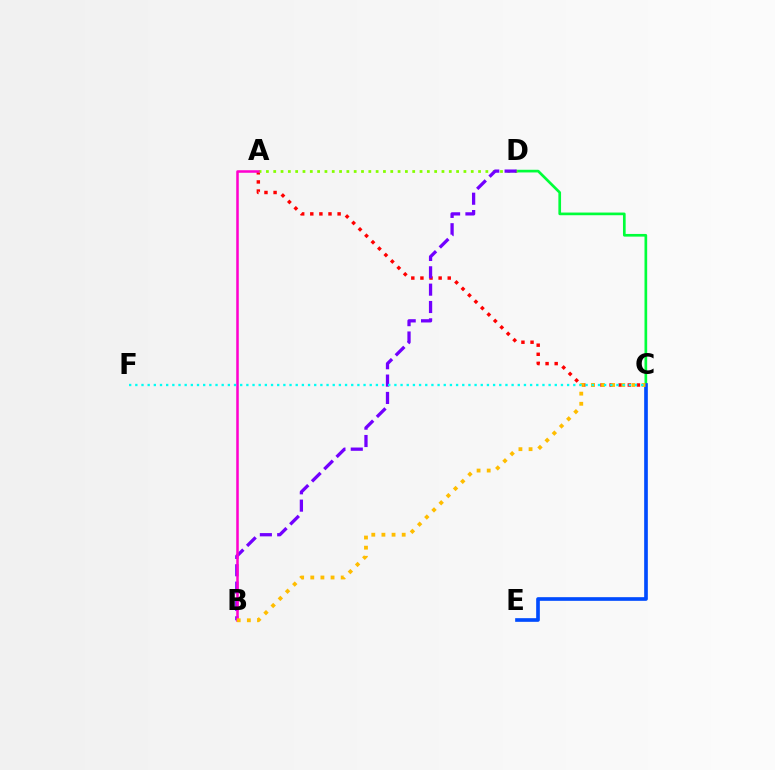{('C', 'D'): [{'color': '#00ff39', 'line_style': 'solid', 'thickness': 1.93}], ('C', 'E'): [{'color': '#004bff', 'line_style': 'solid', 'thickness': 2.63}], ('A', 'C'): [{'color': '#ff0000', 'line_style': 'dotted', 'thickness': 2.47}], ('A', 'D'): [{'color': '#84ff00', 'line_style': 'dotted', 'thickness': 1.99}], ('B', 'D'): [{'color': '#7200ff', 'line_style': 'dashed', 'thickness': 2.36}], ('A', 'B'): [{'color': '#ff00cf', 'line_style': 'solid', 'thickness': 1.83}], ('B', 'C'): [{'color': '#ffbd00', 'line_style': 'dotted', 'thickness': 2.75}], ('C', 'F'): [{'color': '#00fff6', 'line_style': 'dotted', 'thickness': 1.68}]}